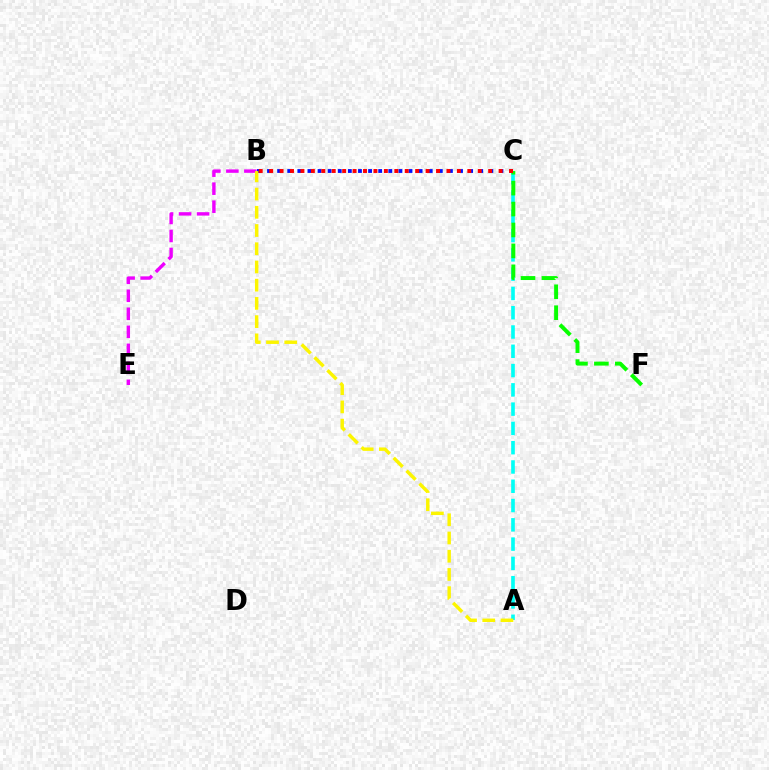{('B', 'E'): [{'color': '#ee00ff', 'line_style': 'dashed', 'thickness': 2.45}], ('B', 'C'): [{'color': '#0010ff', 'line_style': 'dotted', 'thickness': 2.75}, {'color': '#ff0000', 'line_style': 'dotted', 'thickness': 2.83}], ('A', 'C'): [{'color': '#00fff6', 'line_style': 'dashed', 'thickness': 2.62}], ('A', 'B'): [{'color': '#fcf500', 'line_style': 'dashed', 'thickness': 2.48}], ('C', 'F'): [{'color': '#08ff00', 'line_style': 'dashed', 'thickness': 2.84}]}